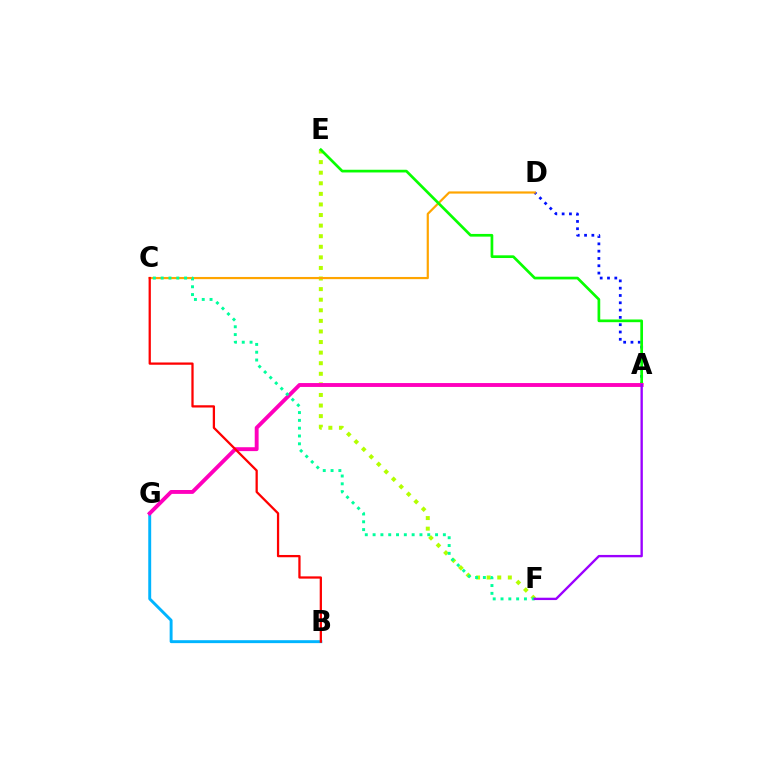{('A', 'D'): [{'color': '#0010ff', 'line_style': 'dotted', 'thickness': 1.98}], ('E', 'F'): [{'color': '#b3ff00', 'line_style': 'dotted', 'thickness': 2.88}], ('C', 'D'): [{'color': '#ffa500', 'line_style': 'solid', 'thickness': 1.58}], ('B', 'G'): [{'color': '#00b5ff', 'line_style': 'solid', 'thickness': 2.11}], ('A', 'E'): [{'color': '#08ff00', 'line_style': 'solid', 'thickness': 1.94}], ('A', 'G'): [{'color': '#ff00bd', 'line_style': 'solid', 'thickness': 2.8}], ('C', 'F'): [{'color': '#00ff9d', 'line_style': 'dotted', 'thickness': 2.12}], ('A', 'F'): [{'color': '#9b00ff', 'line_style': 'solid', 'thickness': 1.7}], ('B', 'C'): [{'color': '#ff0000', 'line_style': 'solid', 'thickness': 1.63}]}